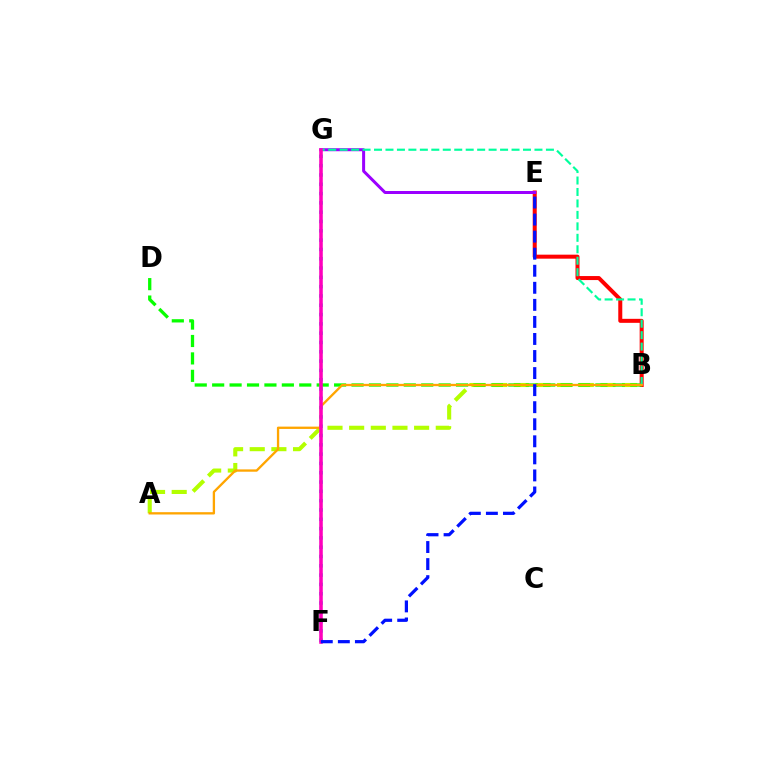{('B', 'E'): [{'color': '#ff0000', 'line_style': 'solid', 'thickness': 2.89}], ('F', 'G'): [{'color': '#00b5ff', 'line_style': 'dotted', 'thickness': 2.53}, {'color': '#ff00bd', 'line_style': 'solid', 'thickness': 2.57}], ('A', 'B'): [{'color': '#b3ff00', 'line_style': 'dashed', 'thickness': 2.94}, {'color': '#ffa500', 'line_style': 'solid', 'thickness': 1.67}], ('B', 'D'): [{'color': '#08ff00', 'line_style': 'dashed', 'thickness': 2.37}], ('E', 'G'): [{'color': '#9b00ff', 'line_style': 'solid', 'thickness': 2.16}], ('B', 'G'): [{'color': '#00ff9d', 'line_style': 'dashed', 'thickness': 1.56}], ('E', 'F'): [{'color': '#0010ff', 'line_style': 'dashed', 'thickness': 2.32}]}